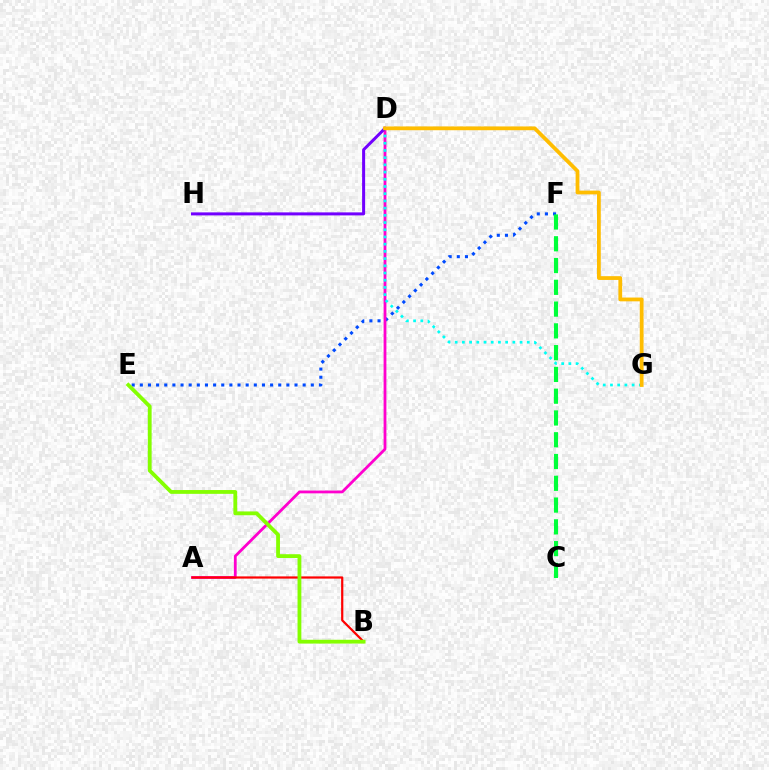{('E', 'F'): [{'color': '#004bff', 'line_style': 'dotted', 'thickness': 2.21}], ('A', 'D'): [{'color': '#ff00cf', 'line_style': 'solid', 'thickness': 2.01}], ('D', 'G'): [{'color': '#00fff6', 'line_style': 'dotted', 'thickness': 1.96}, {'color': '#ffbd00', 'line_style': 'solid', 'thickness': 2.72}], ('A', 'B'): [{'color': '#ff0000', 'line_style': 'solid', 'thickness': 1.59}], ('D', 'H'): [{'color': '#7200ff', 'line_style': 'solid', 'thickness': 2.17}], ('B', 'E'): [{'color': '#84ff00', 'line_style': 'solid', 'thickness': 2.74}], ('C', 'F'): [{'color': '#00ff39', 'line_style': 'dashed', 'thickness': 2.96}]}